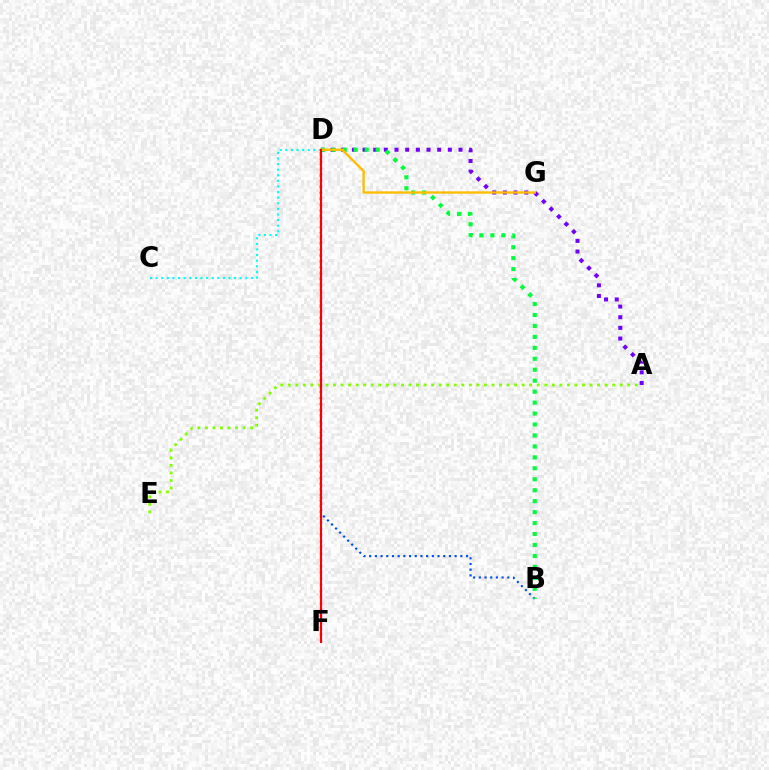{('A', 'D'): [{'color': '#7200ff', 'line_style': 'dotted', 'thickness': 2.9}], ('D', 'F'): [{'color': '#ff00cf', 'line_style': 'dotted', 'thickness': 1.69}, {'color': '#ff0000', 'line_style': 'solid', 'thickness': 1.53}], ('B', 'D'): [{'color': '#004bff', 'line_style': 'dotted', 'thickness': 1.55}, {'color': '#00ff39', 'line_style': 'dotted', 'thickness': 2.98}], ('C', 'D'): [{'color': '#00fff6', 'line_style': 'dotted', 'thickness': 1.52}], ('D', 'G'): [{'color': '#ffbd00', 'line_style': 'solid', 'thickness': 1.69}], ('A', 'E'): [{'color': '#84ff00', 'line_style': 'dotted', 'thickness': 2.05}]}